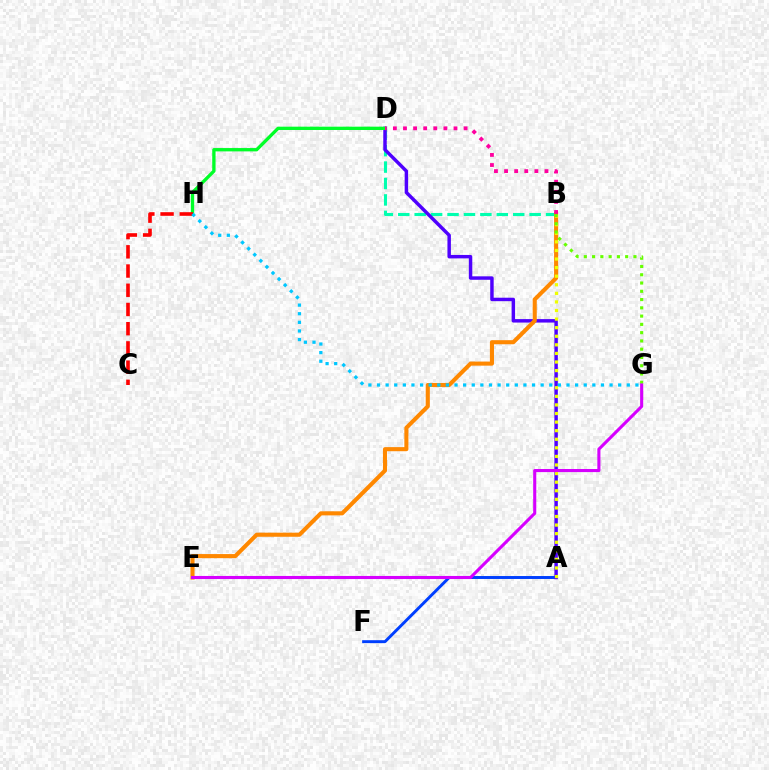{('A', 'F'): [{'color': '#003fff', 'line_style': 'solid', 'thickness': 2.12}], ('B', 'D'): [{'color': '#00ffaf', 'line_style': 'dashed', 'thickness': 2.23}, {'color': '#ff00a0', 'line_style': 'dotted', 'thickness': 2.74}], ('A', 'D'): [{'color': '#4f00ff', 'line_style': 'solid', 'thickness': 2.49}], ('D', 'H'): [{'color': '#00ff27', 'line_style': 'solid', 'thickness': 2.39}], ('C', 'H'): [{'color': '#ff0000', 'line_style': 'dashed', 'thickness': 2.61}], ('B', 'E'): [{'color': '#ff8800', 'line_style': 'solid', 'thickness': 2.94}], ('G', 'H'): [{'color': '#00c7ff', 'line_style': 'dotted', 'thickness': 2.34}], ('A', 'B'): [{'color': '#eeff00', 'line_style': 'dotted', 'thickness': 2.33}], ('B', 'G'): [{'color': '#66ff00', 'line_style': 'dotted', 'thickness': 2.25}], ('E', 'G'): [{'color': '#d600ff', 'line_style': 'solid', 'thickness': 2.22}]}